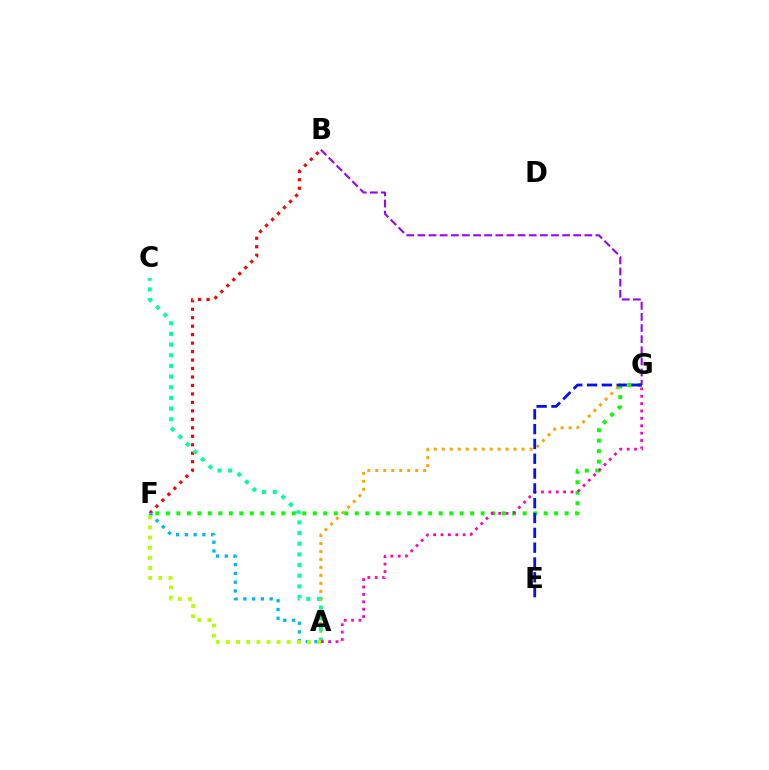{('B', 'F'): [{'color': '#ff0000', 'line_style': 'dotted', 'thickness': 2.3}], ('A', 'G'): [{'color': '#ffa500', 'line_style': 'dotted', 'thickness': 2.17}, {'color': '#ff00bd', 'line_style': 'dotted', 'thickness': 2.01}], ('A', 'C'): [{'color': '#00ff9d', 'line_style': 'dotted', 'thickness': 2.9}], ('F', 'G'): [{'color': '#08ff00', 'line_style': 'dotted', 'thickness': 2.85}], ('B', 'G'): [{'color': '#9b00ff', 'line_style': 'dashed', 'thickness': 1.51}], ('A', 'F'): [{'color': '#00b5ff', 'line_style': 'dotted', 'thickness': 2.38}, {'color': '#b3ff00', 'line_style': 'dotted', 'thickness': 2.75}], ('E', 'G'): [{'color': '#0010ff', 'line_style': 'dashed', 'thickness': 2.01}]}